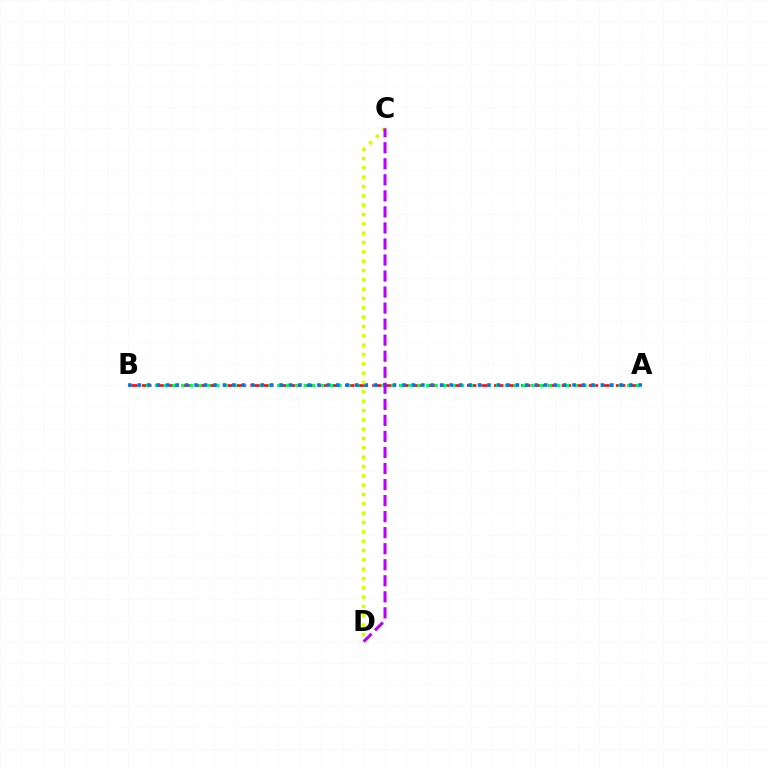{('A', 'B'): [{'color': '#ff0000', 'line_style': 'dashed', 'thickness': 1.84}, {'color': '#00ff5c', 'line_style': 'dotted', 'thickness': 2.38}, {'color': '#0074ff', 'line_style': 'dotted', 'thickness': 2.57}], ('C', 'D'): [{'color': '#d1ff00', 'line_style': 'dotted', 'thickness': 2.54}, {'color': '#b900ff', 'line_style': 'dashed', 'thickness': 2.18}]}